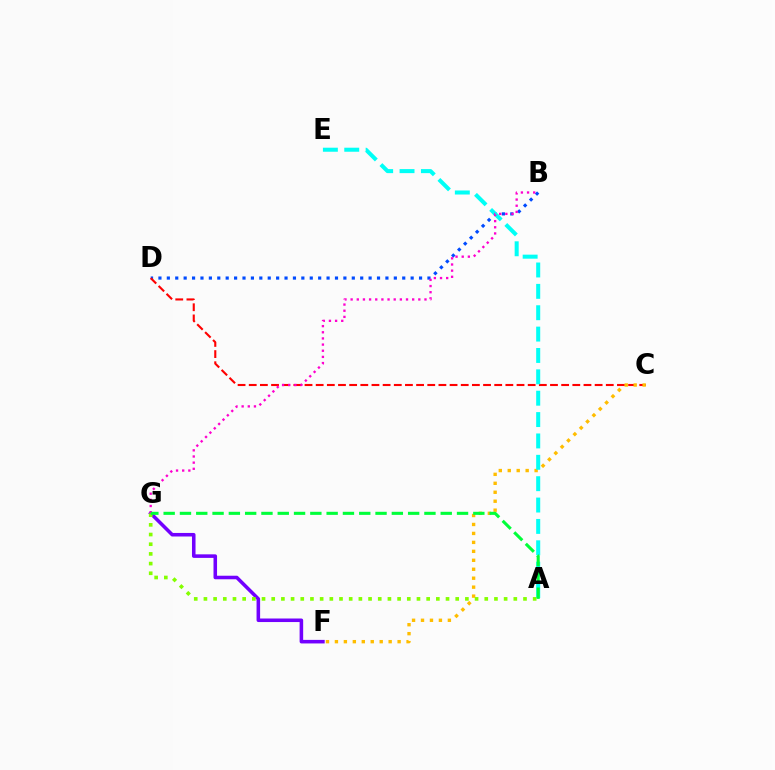{('B', 'D'): [{'color': '#004bff', 'line_style': 'dotted', 'thickness': 2.28}], ('C', 'D'): [{'color': '#ff0000', 'line_style': 'dashed', 'thickness': 1.52}], ('C', 'F'): [{'color': '#ffbd00', 'line_style': 'dotted', 'thickness': 2.43}], ('A', 'E'): [{'color': '#00fff6', 'line_style': 'dashed', 'thickness': 2.9}], ('F', 'G'): [{'color': '#7200ff', 'line_style': 'solid', 'thickness': 2.55}], ('B', 'G'): [{'color': '#ff00cf', 'line_style': 'dotted', 'thickness': 1.67}], ('A', 'G'): [{'color': '#84ff00', 'line_style': 'dotted', 'thickness': 2.63}, {'color': '#00ff39', 'line_style': 'dashed', 'thickness': 2.21}]}